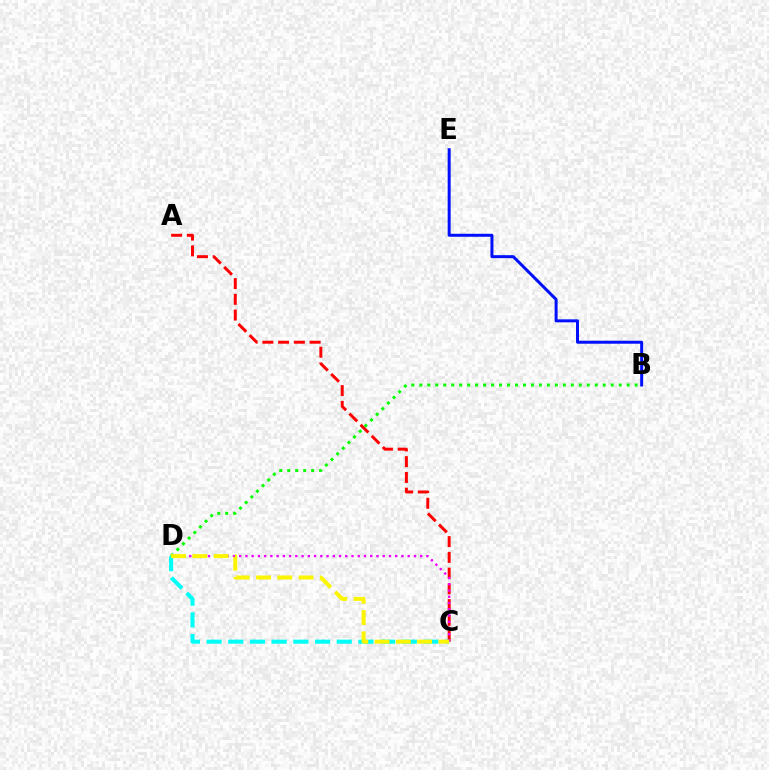{('A', 'C'): [{'color': '#ff0000', 'line_style': 'dashed', 'thickness': 2.14}], ('C', 'D'): [{'color': '#ee00ff', 'line_style': 'dotted', 'thickness': 1.7}, {'color': '#00fff6', 'line_style': 'dashed', 'thickness': 2.95}, {'color': '#fcf500', 'line_style': 'dashed', 'thickness': 2.89}], ('B', 'D'): [{'color': '#08ff00', 'line_style': 'dotted', 'thickness': 2.17}], ('B', 'E'): [{'color': '#0010ff', 'line_style': 'solid', 'thickness': 2.16}]}